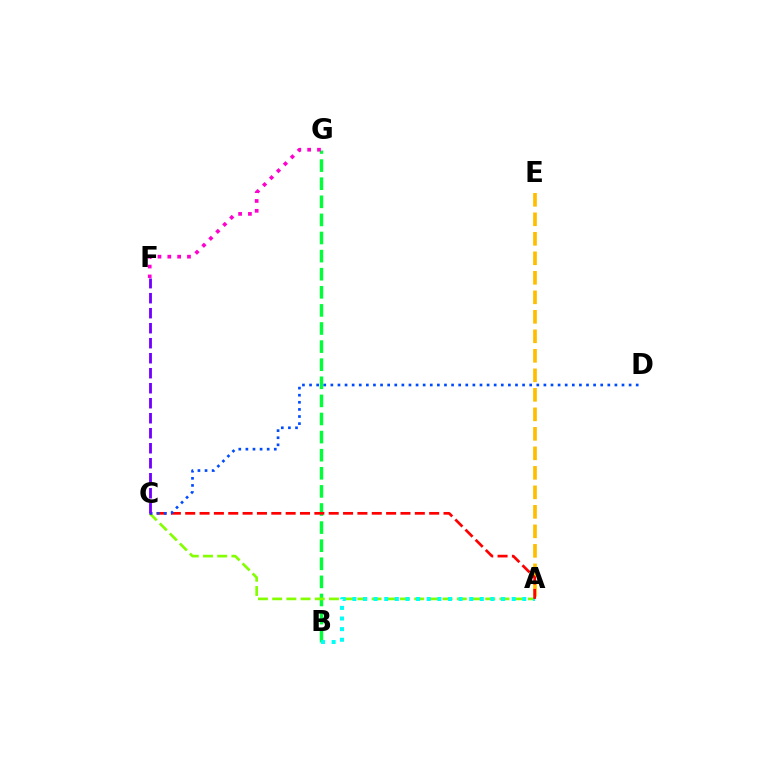{('B', 'G'): [{'color': '#00ff39', 'line_style': 'dashed', 'thickness': 2.46}], ('A', 'E'): [{'color': '#ffbd00', 'line_style': 'dashed', 'thickness': 2.65}], ('A', 'C'): [{'color': '#84ff00', 'line_style': 'dashed', 'thickness': 1.93}, {'color': '#ff0000', 'line_style': 'dashed', 'thickness': 1.95}], ('A', 'B'): [{'color': '#00fff6', 'line_style': 'dotted', 'thickness': 2.89}], ('C', 'D'): [{'color': '#004bff', 'line_style': 'dotted', 'thickness': 1.93}], ('F', 'G'): [{'color': '#ff00cf', 'line_style': 'dotted', 'thickness': 2.67}], ('C', 'F'): [{'color': '#7200ff', 'line_style': 'dashed', 'thickness': 2.04}]}